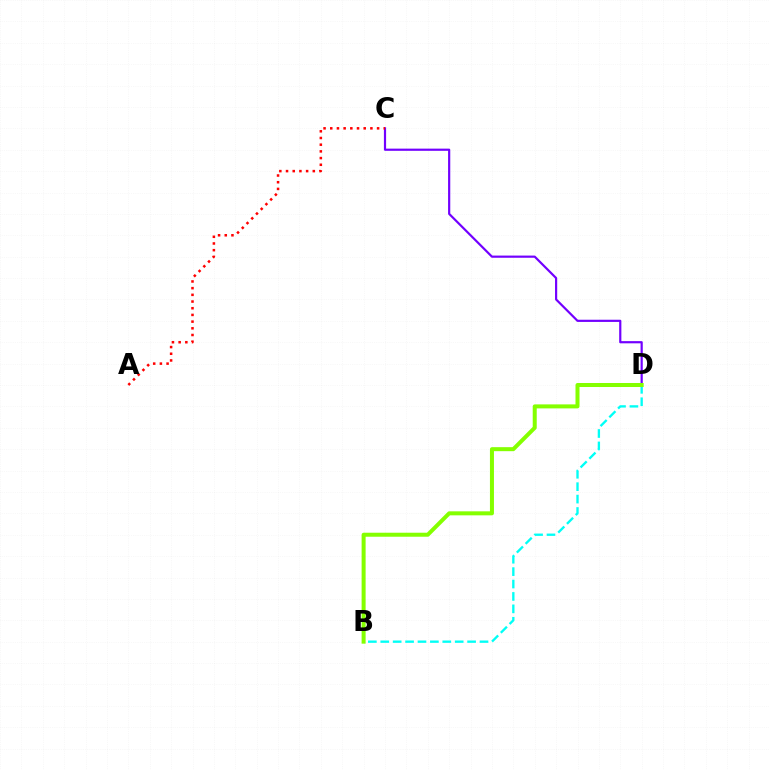{('C', 'D'): [{'color': '#7200ff', 'line_style': 'solid', 'thickness': 1.57}], ('B', 'D'): [{'color': '#00fff6', 'line_style': 'dashed', 'thickness': 1.69}, {'color': '#84ff00', 'line_style': 'solid', 'thickness': 2.89}], ('A', 'C'): [{'color': '#ff0000', 'line_style': 'dotted', 'thickness': 1.82}]}